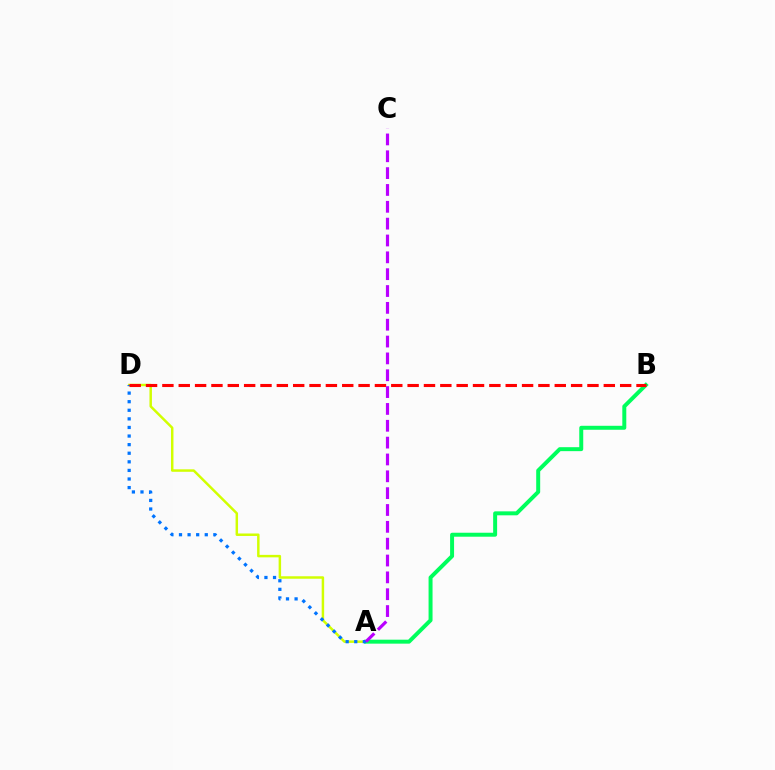{('A', 'D'): [{'color': '#d1ff00', 'line_style': 'solid', 'thickness': 1.78}, {'color': '#0074ff', 'line_style': 'dotted', 'thickness': 2.33}], ('A', 'B'): [{'color': '#00ff5c', 'line_style': 'solid', 'thickness': 2.86}], ('B', 'D'): [{'color': '#ff0000', 'line_style': 'dashed', 'thickness': 2.22}], ('A', 'C'): [{'color': '#b900ff', 'line_style': 'dashed', 'thickness': 2.29}]}